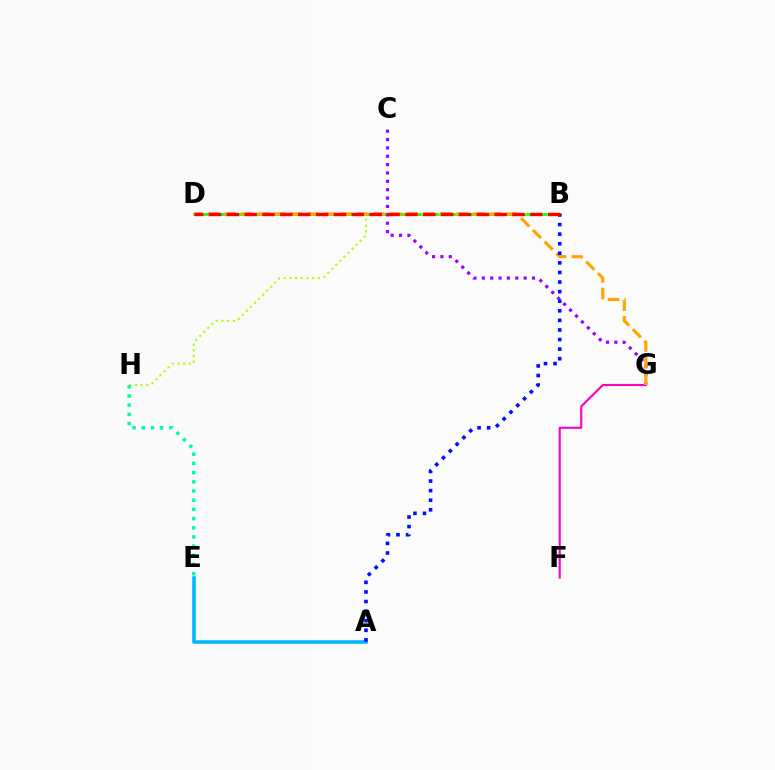{('B', 'D'): [{'color': '#08ff00', 'line_style': 'solid', 'thickness': 1.92}, {'color': '#ff0000', 'line_style': 'dashed', 'thickness': 2.43}], ('B', 'H'): [{'color': '#b3ff00', 'line_style': 'dotted', 'thickness': 1.55}], ('C', 'G'): [{'color': '#9b00ff', 'line_style': 'dotted', 'thickness': 2.27}], ('A', 'E'): [{'color': '#00b5ff', 'line_style': 'solid', 'thickness': 2.56}], ('F', 'G'): [{'color': '#ff00bd', 'line_style': 'solid', 'thickness': 1.53}], ('D', 'G'): [{'color': '#ffa500', 'line_style': 'dashed', 'thickness': 2.25}], ('A', 'B'): [{'color': '#0010ff', 'line_style': 'dotted', 'thickness': 2.6}], ('E', 'H'): [{'color': '#00ff9d', 'line_style': 'dotted', 'thickness': 2.5}]}